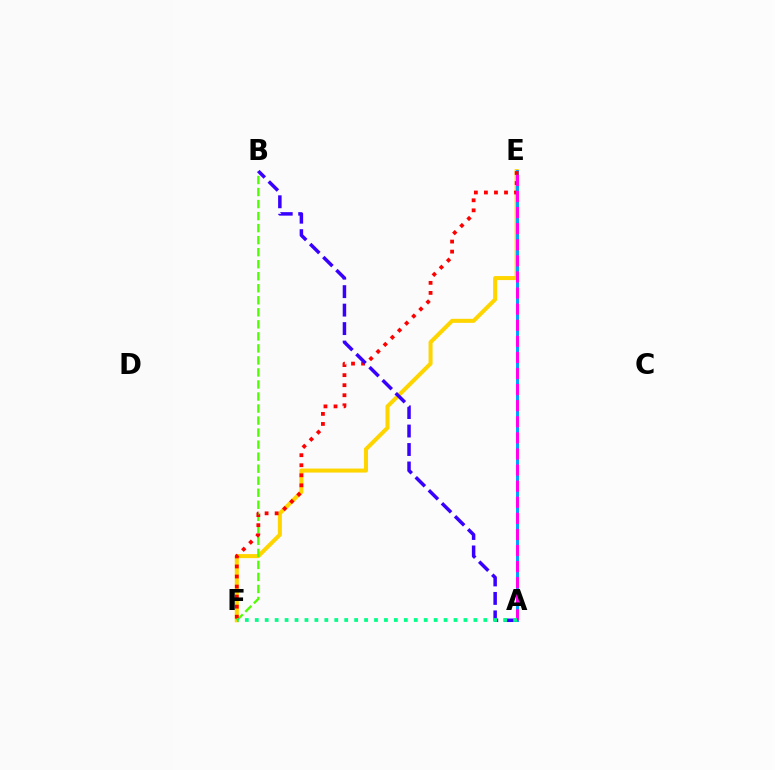{('E', 'F'): [{'color': '#ffd500', 'line_style': 'solid', 'thickness': 2.9}, {'color': '#ff0000', 'line_style': 'dotted', 'thickness': 2.73}], ('B', 'F'): [{'color': '#4fff00', 'line_style': 'dashed', 'thickness': 1.63}], ('A', 'E'): [{'color': '#009eff', 'line_style': 'solid', 'thickness': 2.12}, {'color': '#ff00ed', 'line_style': 'dashed', 'thickness': 2.19}], ('A', 'B'): [{'color': '#3700ff', 'line_style': 'dashed', 'thickness': 2.51}], ('A', 'F'): [{'color': '#00ff86', 'line_style': 'dotted', 'thickness': 2.7}]}